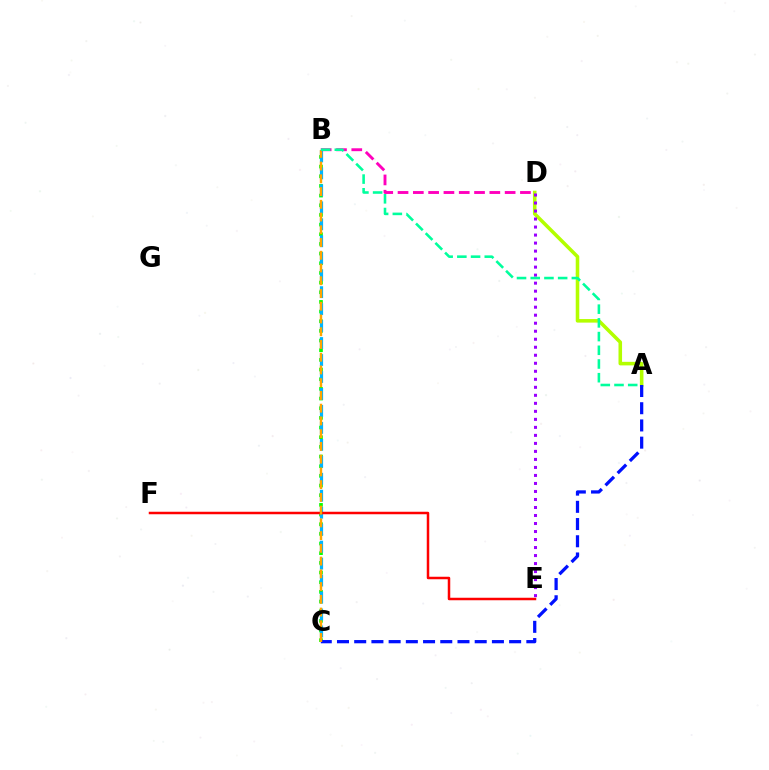{('A', 'D'): [{'color': '#b3ff00', 'line_style': 'solid', 'thickness': 2.56}], ('B', 'C'): [{'color': '#08ff00', 'line_style': 'dotted', 'thickness': 2.63}, {'color': '#00b5ff', 'line_style': 'dashed', 'thickness': 2.3}, {'color': '#ffa500', 'line_style': 'dashed', 'thickness': 1.73}], ('A', 'C'): [{'color': '#0010ff', 'line_style': 'dashed', 'thickness': 2.34}], ('D', 'E'): [{'color': '#9b00ff', 'line_style': 'dotted', 'thickness': 2.18}], ('E', 'F'): [{'color': '#ff0000', 'line_style': 'solid', 'thickness': 1.8}], ('B', 'D'): [{'color': '#ff00bd', 'line_style': 'dashed', 'thickness': 2.08}], ('A', 'B'): [{'color': '#00ff9d', 'line_style': 'dashed', 'thickness': 1.86}]}